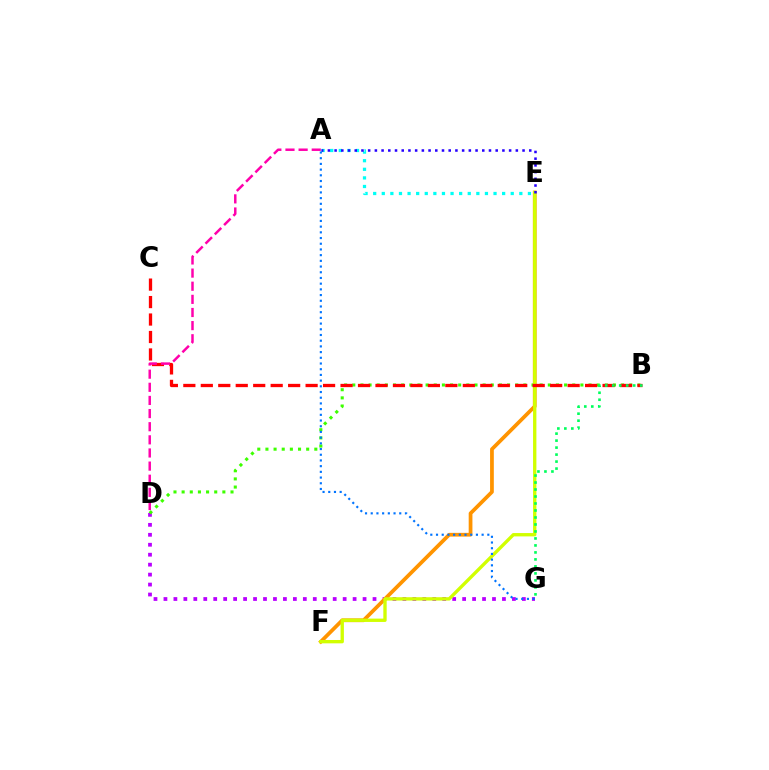{('D', 'G'): [{'color': '#b900ff', 'line_style': 'dotted', 'thickness': 2.71}], ('E', 'F'): [{'color': '#ff9400', 'line_style': 'solid', 'thickness': 2.69}, {'color': '#d1ff00', 'line_style': 'solid', 'thickness': 2.41}], ('B', 'D'): [{'color': '#3dff00', 'line_style': 'dotted', 'thickness': 2.21}], ('B', 'C'): [{'color': '#ff0000', 'line_style': 'dashed', 'thickness': 2.37}], ('A', 'E'): [{'color': '#00fff6', 'line_style': 'dotted', 'thickness': 2.34}, {'color': '#2500ff', 'line_style': 'dotted', 'thickness': 1.82}], ('A', 'D'): [{'color': '#ff00ac', 'line_style': 'dashed', 'thickness': 1.78}], ('A', 'G'): [{'color': '#0074ff', 'line_style': 'dotted', 'thickness': 1.55}], ('B', 'G'): [{'color': '#00ff5c', 'line_style': 'dotted', 'thickness': 1.9}]}